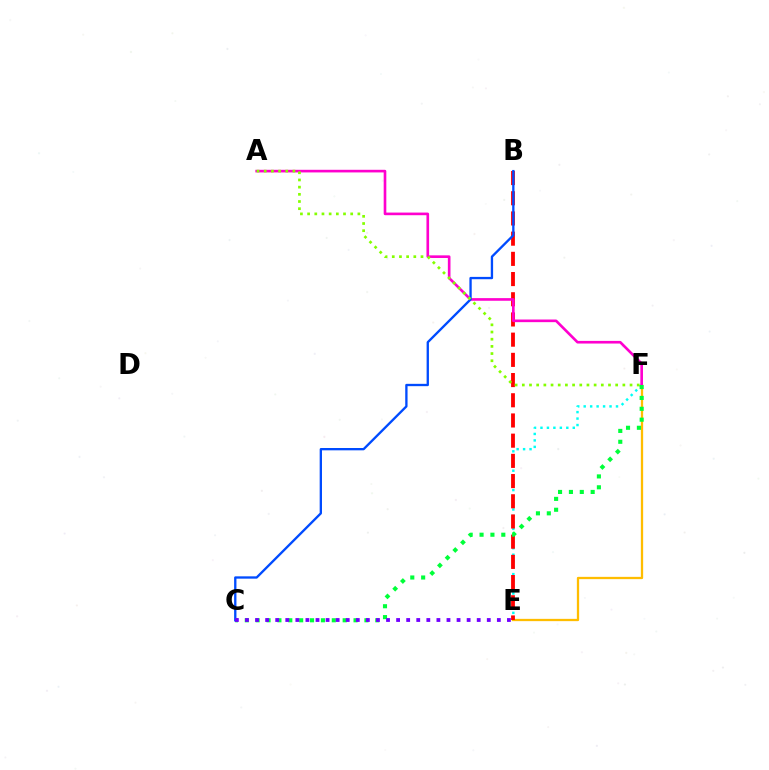{('E', 'F'): [{'color': '#00fff6', 'line_style': 'dotted', 'thickness': 1.76}, {'color': '#ffbd00', 'line_style': 'solid', 'thickness': 1.65}], ('B', 'E'): [{'color': '#ff0000', 'line_style': 'dashed', 'thickness': 2.74}], ('A', 'F'): [{'color': '#ff00cf', 'line_style': 'solid', 'thickness': 1.9}, {'color': '#84ff00', 'line_style': 'dotted', 'thickness': 1.95}], ('B', 'C'): [{'color': '#004bff', 'line_style': 'solid', 'thickness': 1.67}], ('C', 'F'): [{'color': '#00ff39', 'line_style': 'dotted', 'thickness': 2.95}], ('C', 'E'): [{'color': '#7200ff', 'line_style': 'dotted', 'thickness': 2.74}]}